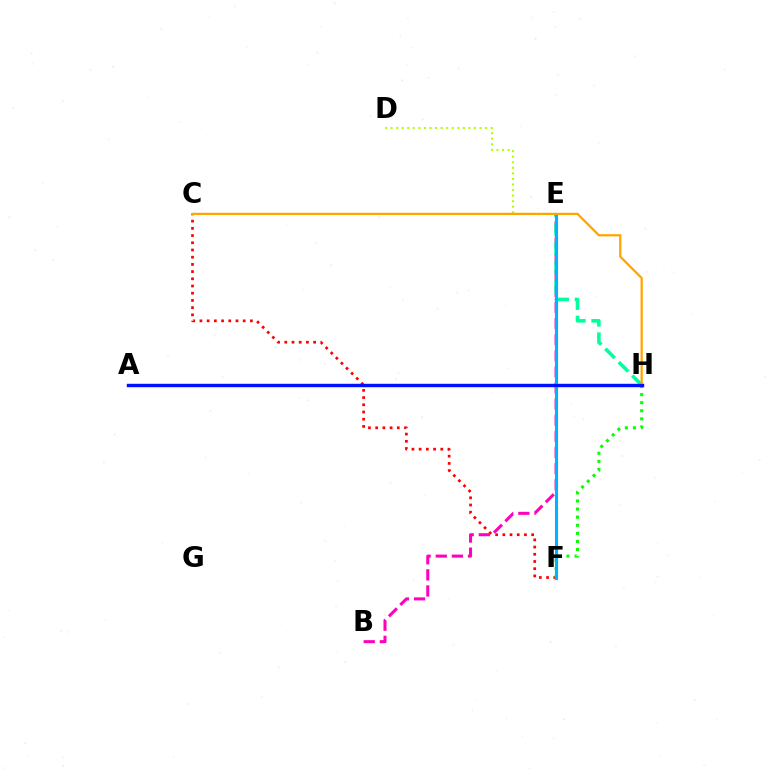{('C', 'F'): [{'color': '#ff0000', 'line_style': 'dotted', 'thickness': 1.96}], ('F', 'H'): [{'color': '#08ff00', 'line_style': 'dotted', 'thickness': 2.2}], ('A', 'H'): [{'color': '#9b00ff', 'line_style': 'solid', 'thickness': 2.34}, {'color': '#0010ff', 'line_style': 'solid', 'thickness': 2.34}], ('B', 'E'): [{'color': '#ff00bd', 'line_style': 'dashed', 'thickness': 2.19}], ('E', 'H'): [{'color': '#00ff9d', 'line_style': 'dashed', 'thickness': 2.59}], ('D', 'E'): [{'color': '#b3ff00', 'line_style': 'dotted', 'thickness': 1.51}], ('E', 'F'): [{'color': '#00b5ff', 'line_style': 'solid', 'thickness': 2.23}], ('C', 'H'): [{'color': '#ffa500', 'line_style': 'solid', 'thickness': 1.62}]}